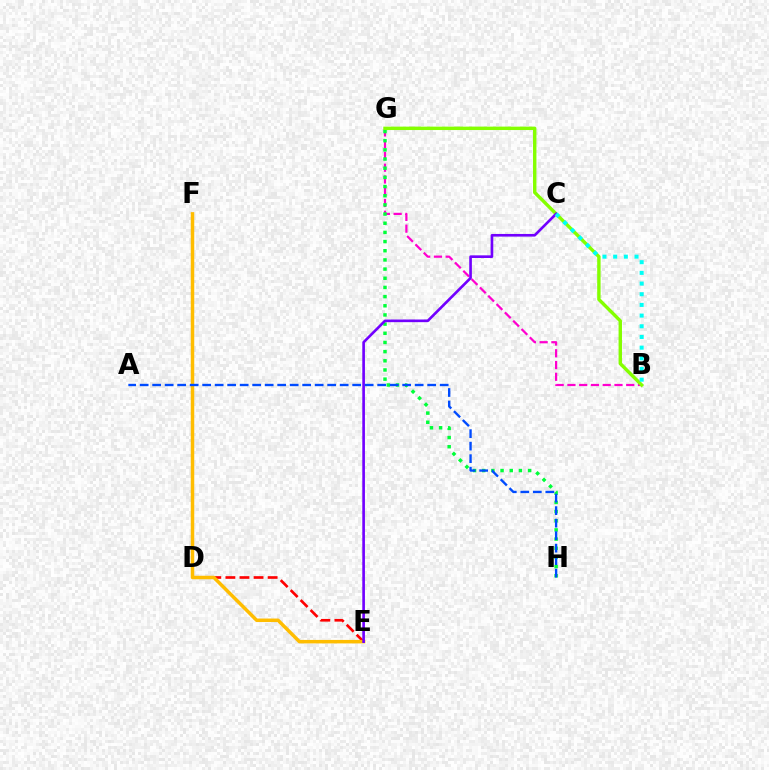{('D', 'E'): [{'color': '#ff0000', 'line_style': 'dashed', 'thickness': 1.91}], ('E', 'F'): [{'color': '#ffbd00', 'line_style': 'solid', 'thickness': 2.51}], ('B', 'G'): [{'color': '#ff00cf', 'line_style': 'dashed', 'thickness': 1.6}, {'color': '#84ff00', 'line_style': 'solid', 'thickness': 2.45}], ('G', 'H'): [{'color': '#00ff39', 'line_style': 'dotted', 'thickness': 2.49}], ('C', 'E'): [{'color': '#7200ff', 'line_style': 'solid', 'thickness': 1.91}], ('A', 'H'): [{'color': '#004bff', 'line_style': 'dashed', 'thickness': 1.7}], ('B', 'C'): [{'color': '#00fff6', 'line_style': 'dotted', 'thickness': 2.9}]}